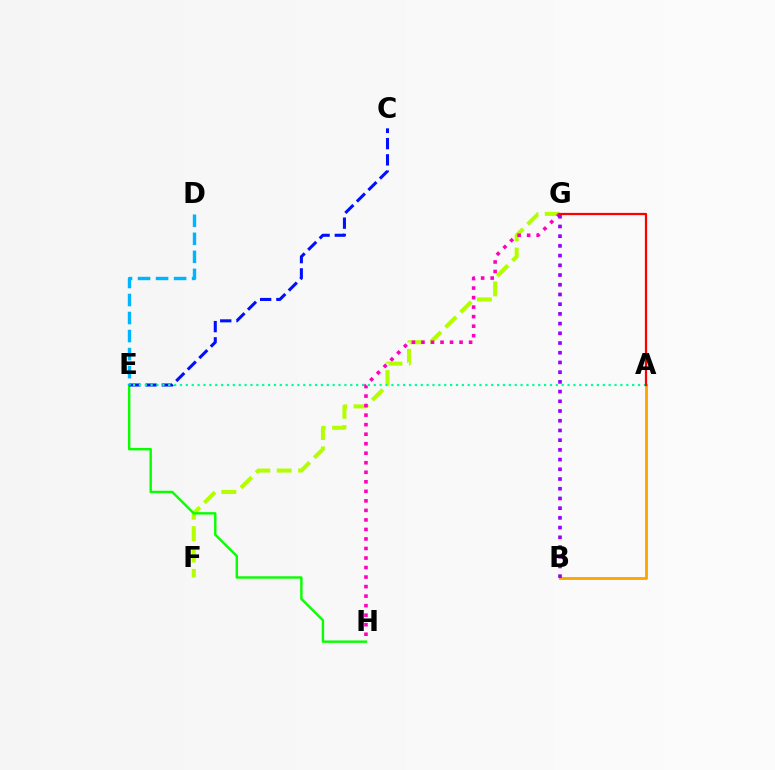{('F', 'G'): [{'color': '#b3ff00', 'line_style': 'dashed', 'thickness': 2.91}], ('G', 'H'): [{'color': '#ff00bd', 'line_style': 'dotted', 'thickness': 2.59}], ('A', 'B'): [{'color': '#ffa500', 'line_style': 'solid', 'thickness': 2.06}], ('E', 'H'): [{'color': '#08ff00', 'line_style': 'solid', 'thickness': 1.74}], ('C', 'E'): [{'color': '#0010ff', 'line_style': 'dashed', 'thickness': 2.21}], ('A', 'E'): [{'color': '#00ff9d', 'line_style': 'dotted', 'thickness': 1.6}], ('D', 'E'): [{'color': '#00b5ff', 'line_style': 'dashed', 'thickness': 2.45}], ('B', 'G'): [{'color': '#9b00ff', 'line_style': 'dotted', 'thickness': 2.64}], ('A', 'G'): [{'color': '#ff0000', 'line_style': 'solid', 'thickness': 1.62}]}